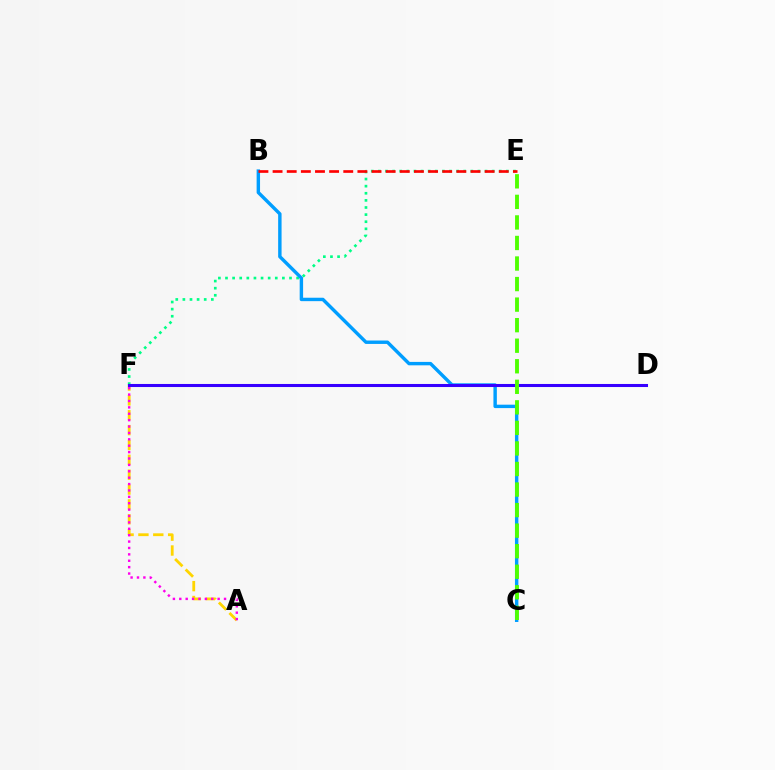{('A', 'F'): [{'color': '#ffd500', 'line_style': 'dashed', 'thickness': 2.02}, {'color': '#ff00ed', 'line_style': 'dotted', 'thickness': 1.74}], ('E', 'F'): [{'color': '#00ff86', 'line_style': 'dotted', 'thickness': 1.93}], ('B', 'C'): [{'color': '#009eff', 'line_style': 'solid', 'thickness': 2.46}], ('B', 'E'): [{'color': '#ff0000', 'line_style': 'dashed', 'thickness': 1.92}], ('D', 'F'): [{'color': '#3700ff', 'line_style': 'solid', 'thickness': 2.2}], ('C', 'E'): [{'color': '#4fff00', 'line_style': 'dashed', 'thickness': 2.79}]}